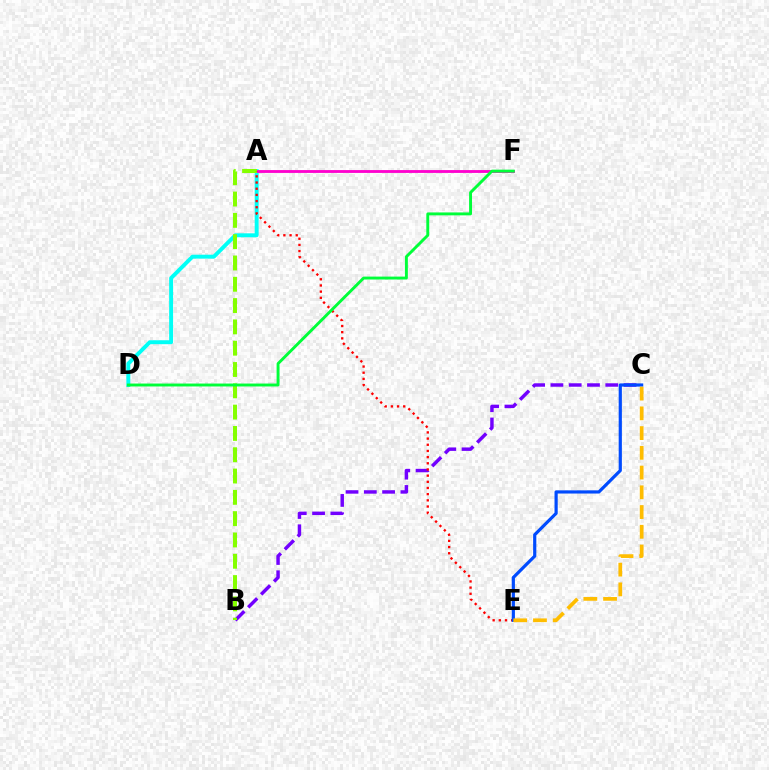{('B', 'C'): [{'color': '#7200ff', 'line_style': 'dashed', 'thickness': 2.48}], ('A', 'D'): [{'color': '#00fff6', 'line_style': 'solid', 'thickness': 2.83}], ('A', 'F'): [{'color': '#ff00cf', 'line_style': 'solid', 'thickness': 2.04}], ('A', 'B'): [{'color': '#84ff00', 'line_style': 'dashed', 'thickness': 2.89}], ('A', 'E'): [{'color': '#ff0000', 'line_style': 'dotted', 'thickness': 1.68}], ('C', 'E'): [{'color': '#004bff', 'line_style': 'solid', 'thickness': 2.29}, {'color': '#ffbd00', 'line_style': 'dashed', 'thickness': 2.68}], ('D', 'F'): [{'color': '#00ff39', 'line_style': 'solid', 'thickness': 2.1}]}